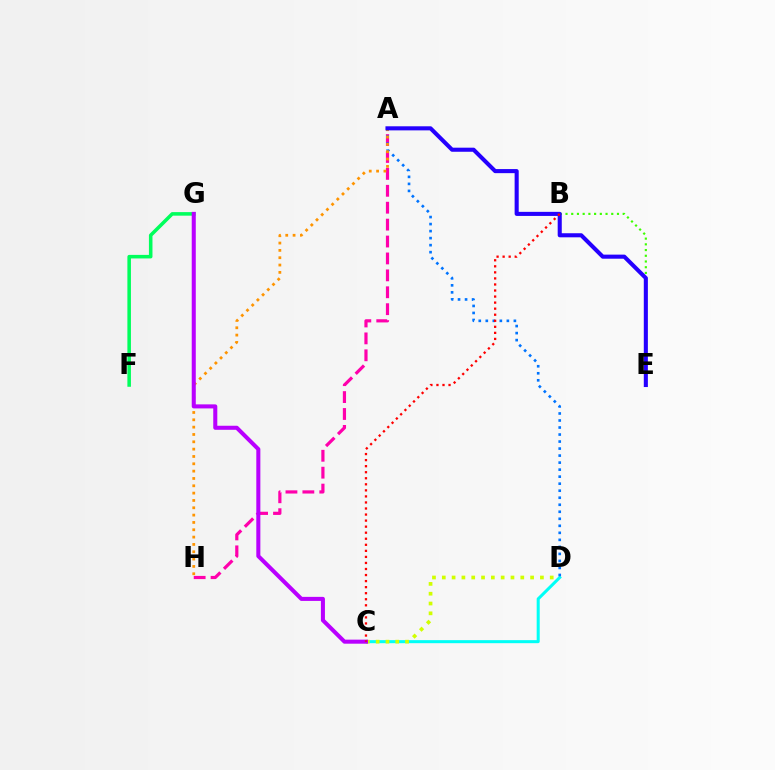{('C', 'D'): [{'color': '#00fff6', 'line_style': 'solid', 'thickness': 2.18}, {'color': '#d1ff00', 'line_style': 'dotted', 'thickness': 2.67}], ('A', 'H'): [{'color': '#ff00ac', 'line_style': 'dashed', 'thickness': 2.3}, {'color': '#ff9400', 'line_style': 'dotted', 'thickness': 1.99}], ('A', 'D'): [{'color': '#0074ff', 'line_style': 'dotted', 'thickness': 1.91}], ('F', 'G'): [{'color': '#00ff5c', 'line_style': 'solid', 'thickness': 2.56}], ('B', 'E'): [{'color': '#3dff00', 'line_style': 'dotted', 'thickness': 1.55}], ('C', 'G'): [{'color': '#b900ff', 'line_style': 'solid', 'thickness': 2.91}], ('A', 'E'): [{'color': '#2500ff', 'line_style': 'solid', 'thickness': 2.94}], ('B', 'C'): [{'color': '#ff0000', 'line_style': 'dotted', 'thickness': 1.64}]}